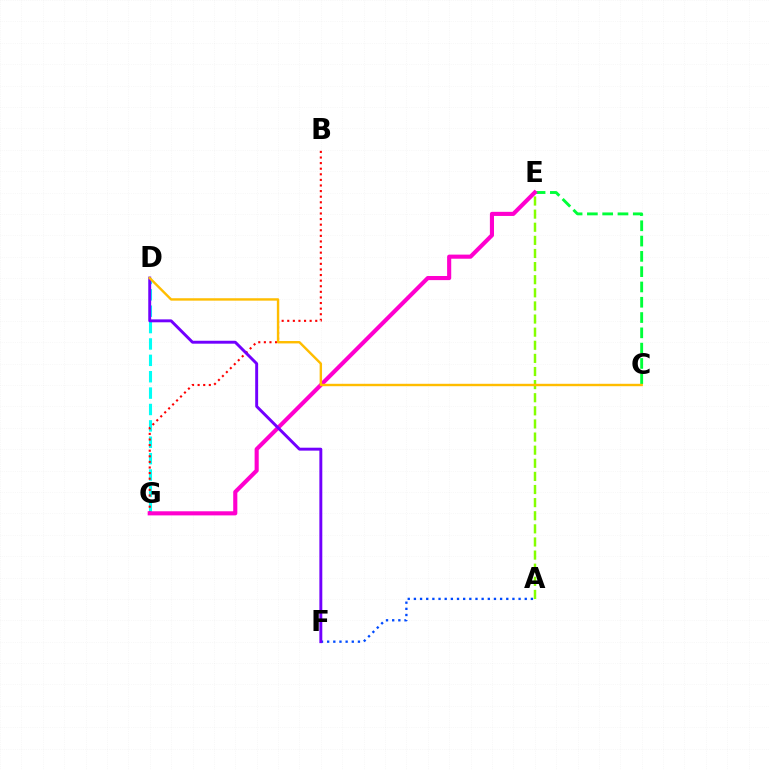{('A', 'E'): [{'color': '#84ff00', 'line_style': 'dashed', 'thickness': 1.78}], ('D', 'G'): [{'color': '#00fff6', 'line_style': 'dashed', 'thickness': 2.23}], ('B', 'G'): [{'color': '#ff0000', 'line_style': 'dotted', 'thickness': 1.52}], ('C', 'E'): [{'color': '#00ff39', 'line_style': 'dashed', 'thickness': 2.08}], ('E', 'G'): [{'color': '#ff00cf', 'line_style': 'solid', 'thickness': 2.96}], ('A', 'F'): [{'color': '#004bff', 'line_style': 'dotted', 'thickness': 1.67}], ('D', 'F'): [{'color': '#7200ff', 'line_style': 'solid', 'thickness': 2.11}], ('C', 'D'): [{'color': '#ffbd00', 'line_style': 'solid', 'thickness': 1.73}]}